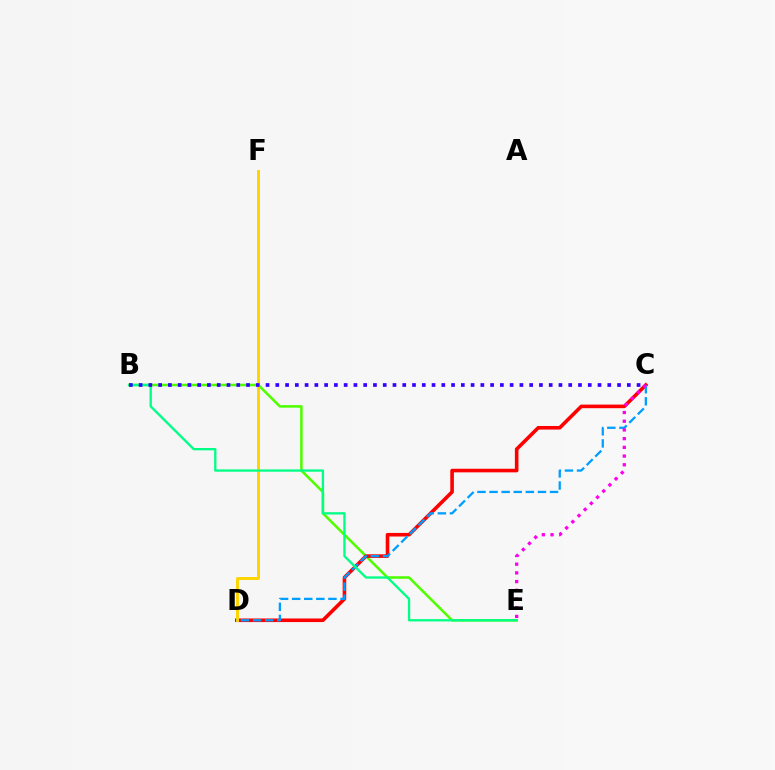{('B', 'E'): [{'color': '#4fff00', 'line_style': 'solid', 'thickness': 1.84}, {'color': '#00ff86', 'line_style': 'solid', 'thickness': 1.67}], ('C', 'D'): [{'color': '#ff0000', 'line_style': 'solid', 'thickness': 2.59}, {'color': '#009eff', 'line_style': 'dashed', 'thickness': 1.64}], ('D', 'F'): [{'color': '#ffd500', 'line_style': 'solid', 'thickness': 2.13}], ('B', 'C'): [{'color': '#3700ff', 'line_style': 'dotted', 'thickness': 2.65}], ('C', 'E'): [{'color': '#ff00ed', 'line_style': 'dotted', 'thickness': 2.37}]}